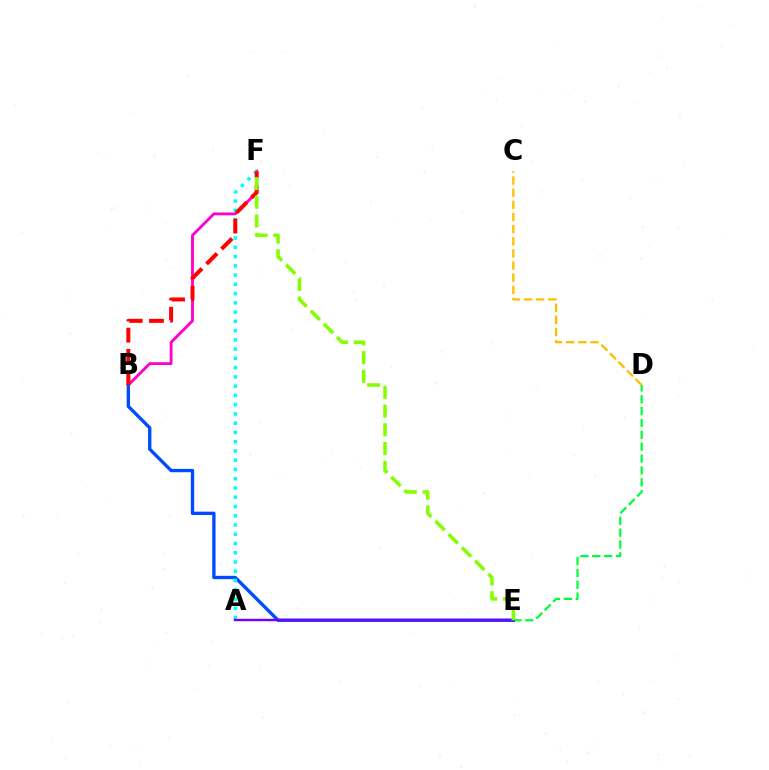{('B', 'F'): [{'color': '#ff00cf', 'line_style': 'solid', 'thickness': 2.05}, {'color': '#ff0000', 'line_style': 'dashed', 'thickness': 2.88}], ('D', 'E'): [{'color': '#00ff39', 'line_style': 'dashed', 'thickness': 1.61}], ('B', 'E'): [{'color': '#004bff', 'line_style': 'solid', 'thickness': 2.4}], ('A', 'F'): [{'color': '#00fff6', 'line_style': 'dotted', 'thickness': 2.51}], ('A', 'E'): [{'color': '#7200ff', 'line_style': 'solid', 'thickness': 1.75}], ('C', 'D'): [{'color': '#ffbd00', 'line_style': 'dashed', 'thickness': 1.65}], ('E', 'F'): [{'color': '#84ff00', 'line_style': 'dashed', 'thickness': 2.54}]}